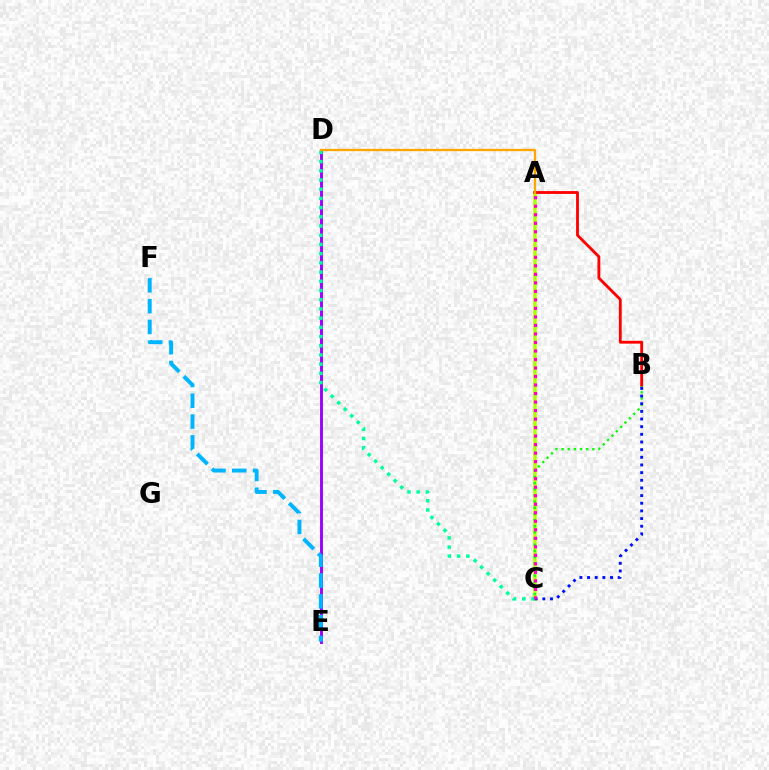{('D', 'E'): [{'color': '#9b00ff', 'line_style': 'solid', 'thickness': 2.08}], ('A', 'C'): [{'color': '#b3ff00', 'line_style': 'solid', 'thickness': 2.58}, {'color': '#ff00bd', 'line_style': 'dotted', 'thickness': 2.31}], ('C', 'D'): [{'color': '#00ff9d', 'line_style': 'dotted', 'thickness': 2.5}], ('B', 'C'): [{'color': '#08ff00', 'line_style': 'dotted', 'thickness': 1.67}, {'color': '#0010ff', 'line_style': 'dotted', 'thickness': 2.08}], ('A', 'B'): [{'color': '#ff0000', 'line_style': 'solid', 'thickness': 2.04}], ('E', 'F'): [{'color': '#00b5ff', 'line_style': 'dashed', 'thickness': 2.83}], ('A', 'D'): [{'color': '#ffa500', 'line_style': 'solid', 'thickness': 1.65}]}